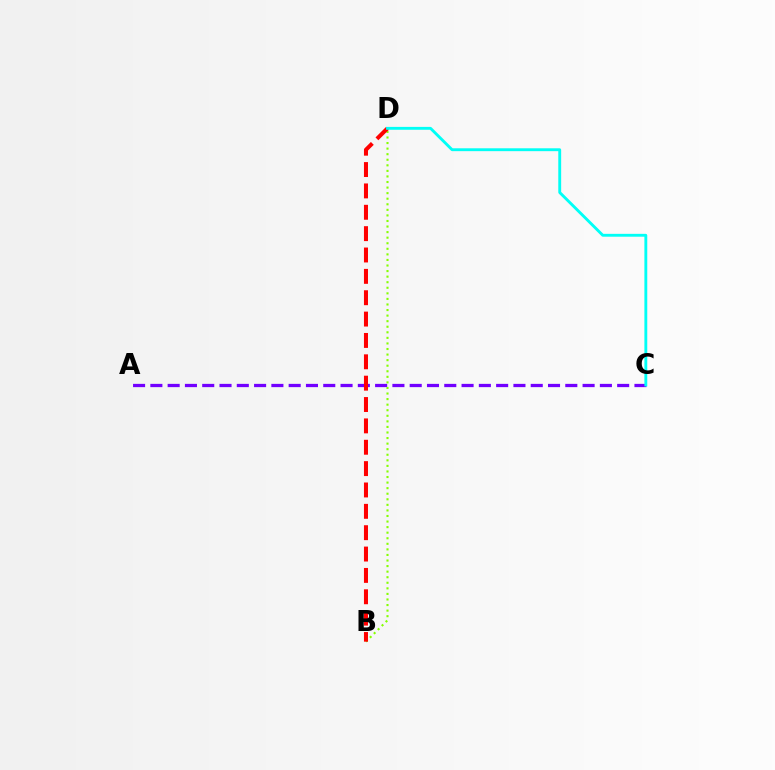{('A', 'C'): [{'color': '#7200ff', 'line_style': 'dashed', 'thickness': 2.35}], ('B', 'D'): [{'color': '#84ff00', 'line_style': 'dotted', 'thickness': 1.51}, {'color': '#ff0000', 'line_style': 'dashed', 'thickness': 2.9}], ('C', 'D'): [{'color': '#00fff6', 'line_style': 'solid', 'thickness': 2.06}]}